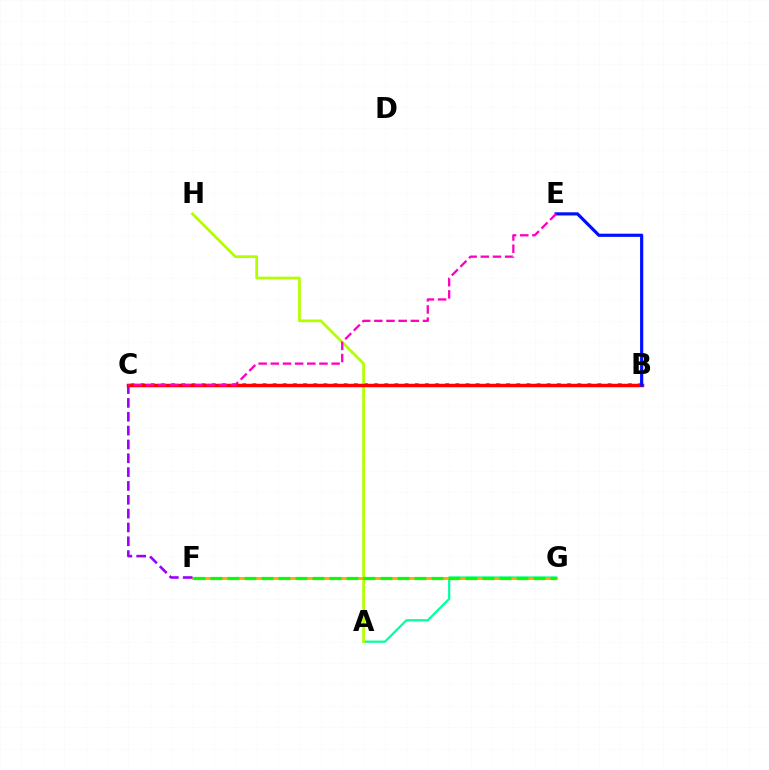{('B', 'C'): [{'color': '#00b5ff', 'line_style': 'dotted', 'thickness': 2.76}, {'color': '#ff0000', 'line_style': 'solid', 'thickness': 2.51}], ('A', 'G'): [{'color': '#00ff9d', 'line_style': 'solid', 'thickness': 1.59}], ('A', 'H'): [{'color': '#b3ff00', 'line_style': 'solid', 'thickness': 1.98}], ('F', 'G'): [{'color': '#ffa500', 'line_style': 'solid', 'thickness': 1.98}, {'color': '#08ff00', 'line_style': 'dashed', 'thickness': 2.31}], ('C', 'F'): [{'color': '#9b00ff', 'line_style': 'dashed', 'thickness': 1.88}], ('B', 'E'): [{'color': '#0010ff', 'line_style': 'solid', 'thickness': 2.29}], ('C', 'E'): [{'color': '#ff00bd', 'line_style': 'dashed', 'thickness': 1.65}]}